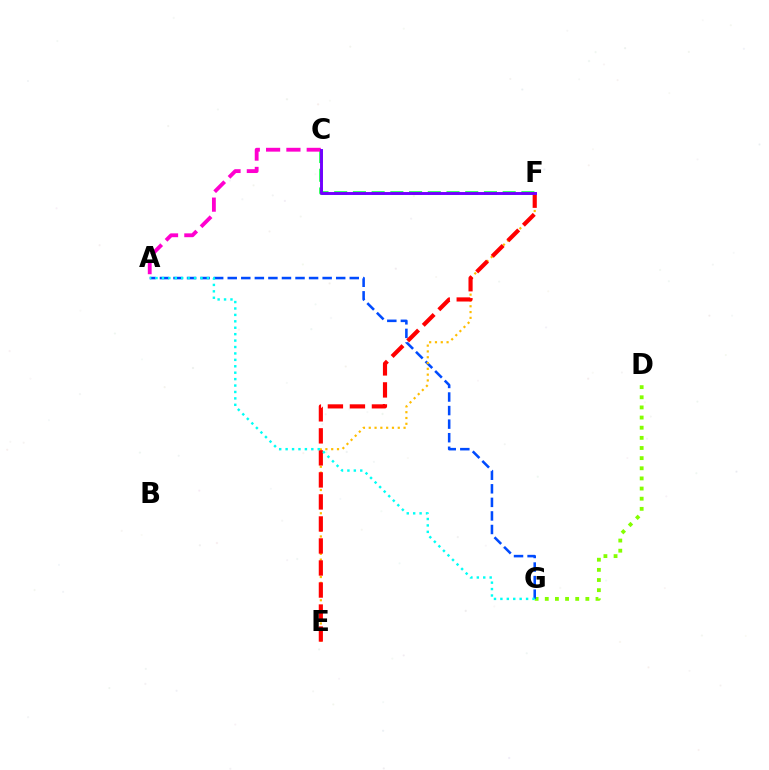{('D', 'G'): [{'color': '#84ff00', 'line_style': 'dotted', 'thickness': 2.76}], ('A', 'G'): [{'color': '#004bff', 'line_style': 'dashed', 'thickness': 1.84}, {'color': '#00fff6', 'line_style': 'dotted', 'thickness': 1.74}], ('C', 'F'): [{'color': '#00ff39', 'line_style': 'dashed', 'thickness': 2.54}, {'color': '#7200ff', 'line_style': 'solid', 'thickness': 2.11}], ('A', 'C'): [{'color': '#ff00cf', 'line_style': 'dashed', 'thickness': 2.76}], ('E', 'F'): [{'color': '#ffbd00', 'line_style': 'dotted', 'thickness': 1.58}, {'color': '#ff0000', 'line_style': 'dashed', 'thickness': 2.99}]}